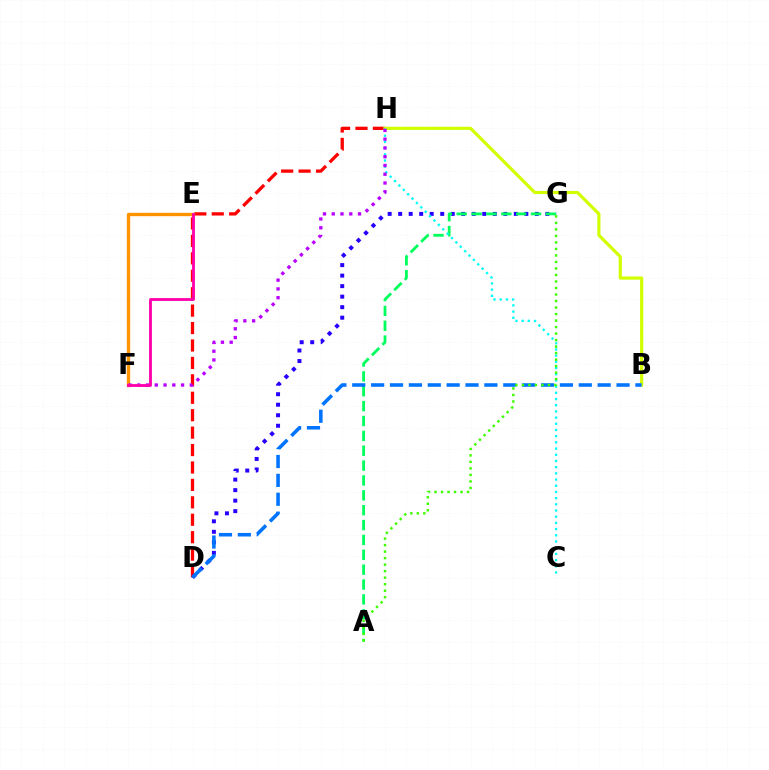{('D', 'H'): [{'color': '#ff0000', 'line_style': 'dashed', 'thickness': 2.37}], ('D', 'G'): [{'color': '#2500ff', 'line_style': 'dotted', 'thickness': 2.86}], ('B', 'H'): [{'color': '#d1ff00', 'line_style': 'solid', 'thickness': 2.28}], ('A', 'G'): [{'color': '#00ff5c', 'line_style': 'dashed', 'thickness': 2.02}, {'color': '#3dff00', 'line_style': 'dotted', 'thickness': 1.77}], ('C', 'H'): [{'color': '#00fff6', 'line_style': 'dotted', 'thickness': 1.68}], ('B', 'D'): [{'color': '#0074ff', 'line_style': 'dashed', 'thickness': 2.56}], ('E', 'F'): [{'color': '#ff9400', 'line_style': 'solid', 'thickness': 2.41}, {'color': '#ff00ac', 'line_style': 'solid', 'thickness': 2.04}], ('F', 'H'): [{'color': '#b900ff', 'line_style': 'dotted', 'thickness': 2.38}]}